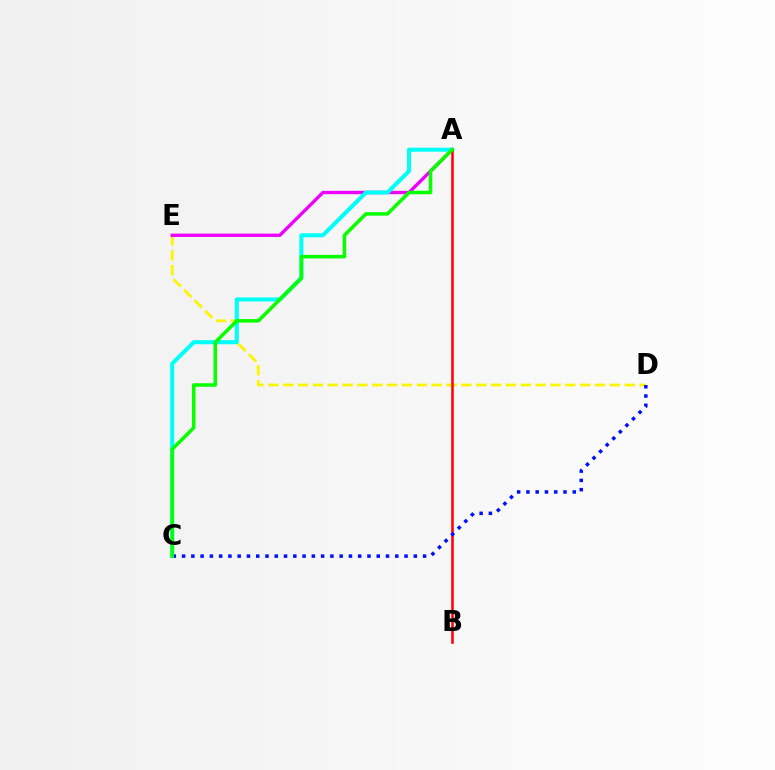{('D', 'E'): [{'color': '#fcf500', 'line_style': 'dashed', 'thickness': 2.02}], ('A', 'E'): [{'color': '#ee00ff', 'line_style': 'solid', 'thickness': 2.4}], ('A', 'C'): [{'color': '#00fff6', 'line_style': 'solid', 'thickness': 2.91}, {'color': '#08ff00', 'line_style': 'solid', 'thickness': 2.54}], ('A', 'B'): [{'color': '#ff0000', 'line_style': 'solid', 'thickness': 1.82}], ('C', 'D'): [{'color': '#0010ff', 'line_style': 'dotted', 'thickness': 2.52}]}